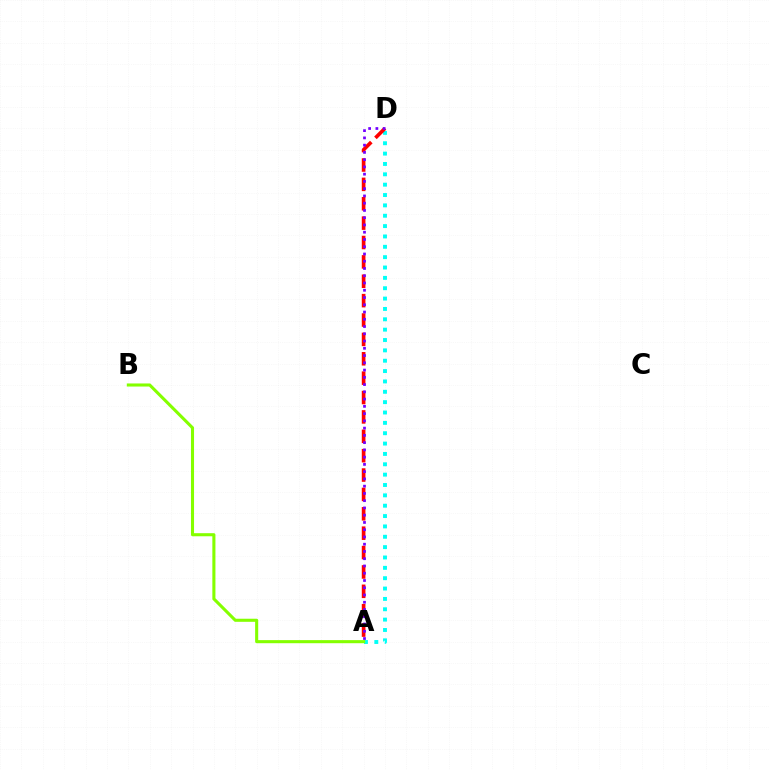{('A', 'D'): [{'color': '#00fff6', 'line_style': 'dotted', 'thickness': 2.81}, {'color': '#ff0000', 'line_style': 'dashed', 'thickness': 2.63}, {'color': '#7200ff', 'line_style': 'dotted', 'thickness': 1.97}], ('A', 'B'): [{'color': '#84ff00', 'line_style': 'solid', 'thickness': 2.22}]}